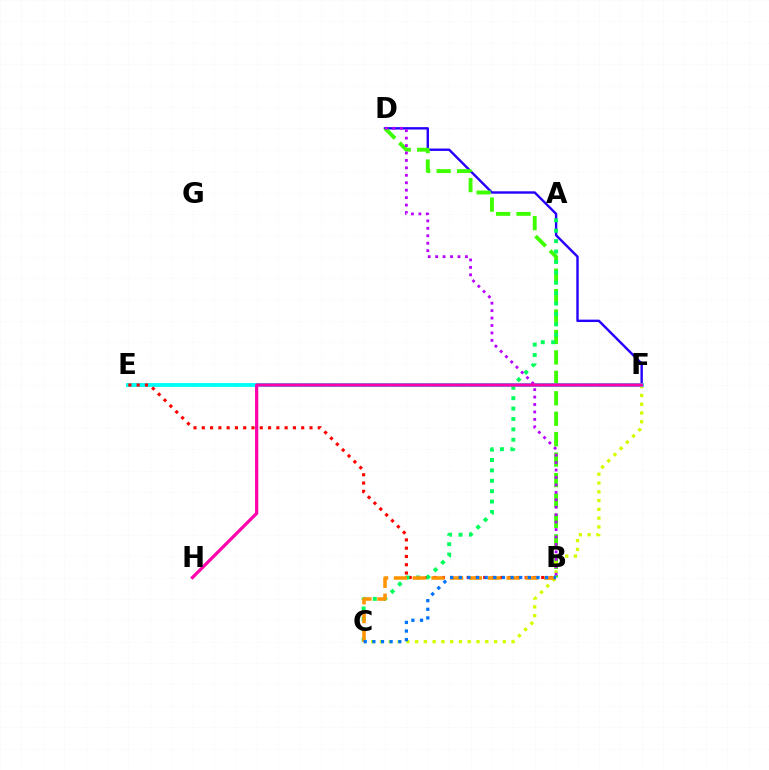{('D', 'F'): [{'color': '#2500ff', 'line_style': 'solid', 'thickness': 1.73}], ('B', 'D'): [{'color': '#3dff00', 'line_style': 'dashed', 'thickness': 2.78}, {'color': '#b900ff', 'line_style': 'dotted', 'thickness': 2.02}], ('C', 'F'): [{'color': '#d1ff00', 'line_style': 'dotted', 'thickness': 2.38}], ('E', 'F'): [{'color': '#00fff6', 'line_style': 'solid', 'thickness': 2.8}], ('B', 'E'): [{'color': '#ff0000', 'line_style': 'dotted', 'thickness': 2.25}], ('A', 'C'): [{'color': '#00ff5c', 'line_style': 'dotted', 'thickness': 2.83}], ('F', 'H'): [{'color': '#ff00ac', 'line_style': 'solid', 'thickness': 2.33}], ('B', 'C'): [{'color': '#ff9400', 'line_style': 'dashed', 'thickness': 2.55}, {'color': '#0074ff', 'line_style': 'dotted', 'thickness': 2.34}]}